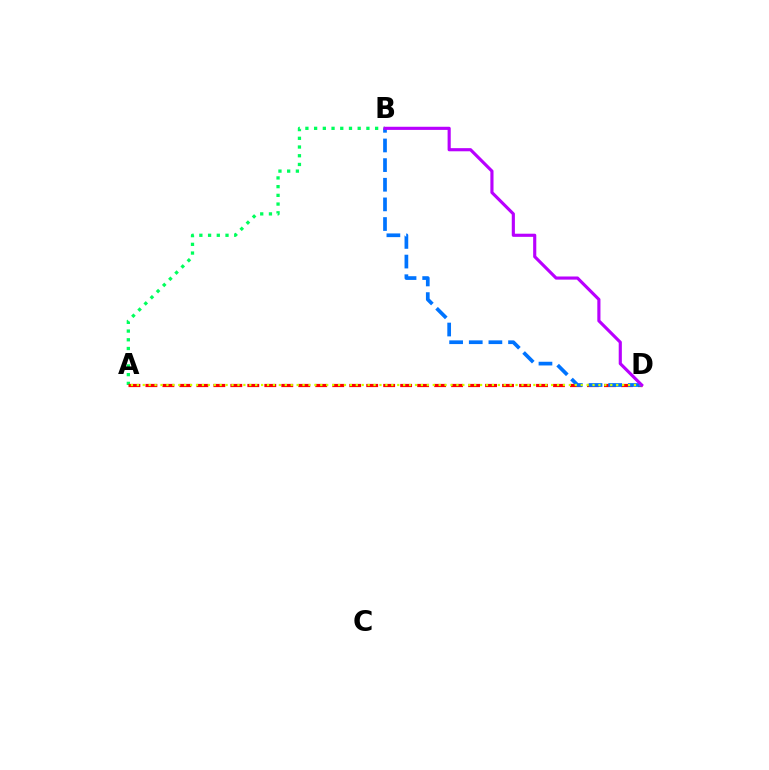{('A', 'B'): [{'color': '#00ff5c', 'line_style': 'dotted', 'thickness': 2.37}], ('A', 'D'): [{'color': '#ff0000', 'line_style': 'dashed', 'thickness': 2.31}, {'color': '#d1ff00', 'line_style': 'dotted', 'thickness': 1.61}], ('B', 'D'): [{'color': '#0074ff', 'line_style': 'dashed', 'thickness': 2.67}, {'color': '#b900ff', 'line_style': 'solid', 'thickness': 2.26}]}